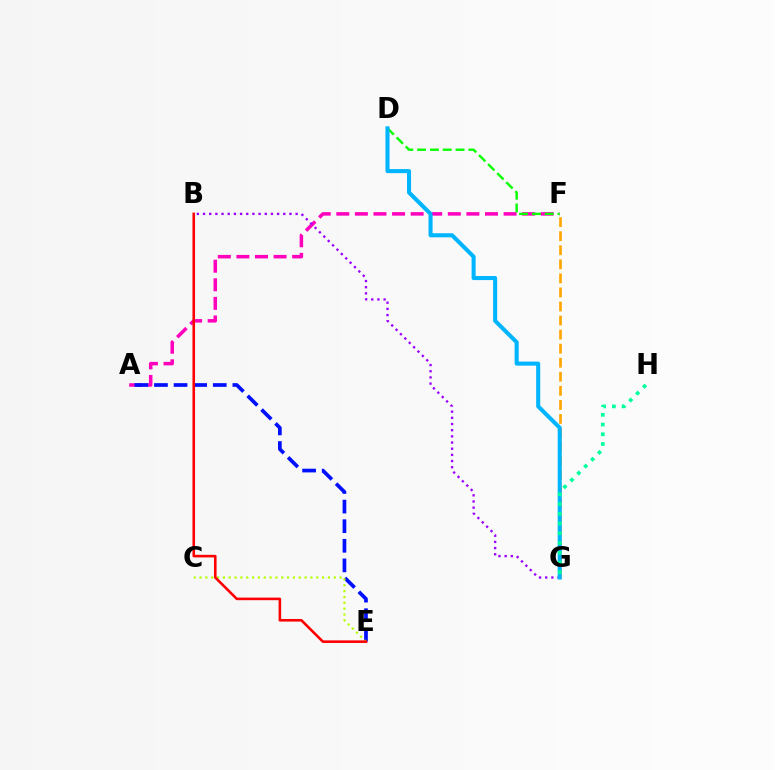{('F', 'G'): [{'color': '#ffa500', 'line_style': 'dashed', 'thickness': 1.91}], ('A', 'F'): [{'color': '#ff00bd', 'line_style': 'dashed', 'thickness': 2.52}], ('A', 'E'): [{'color': '#0010ff', 'line_style': 'dashed', 'thickness': 2.66}], ('C', 'E'): [{'color': '#b3ff00', 'line_style': 'dotted', 'thickness': 1.59}], ('D', 'F'): [{'color': '#08ff00', 'line_style': 'dashed', 'thickness': 1.74}], ('B', 'E'): [{'color': '#ff0000', 'line_style': 'solid', 'thickness': 1.87}], ('B', 'G'): [{'color': '#9b00ff', 'line_style': 'dotted', 'thickness': 1.68}], ('D', 'G'): [{'color': '#00b5ff', 'line_style': 'solid', 'thickness': 2.92}], ('G', 'H'): [{'color': '#00ff9d', 'line_style': 'dotted', 'thickness': 2.65}]}